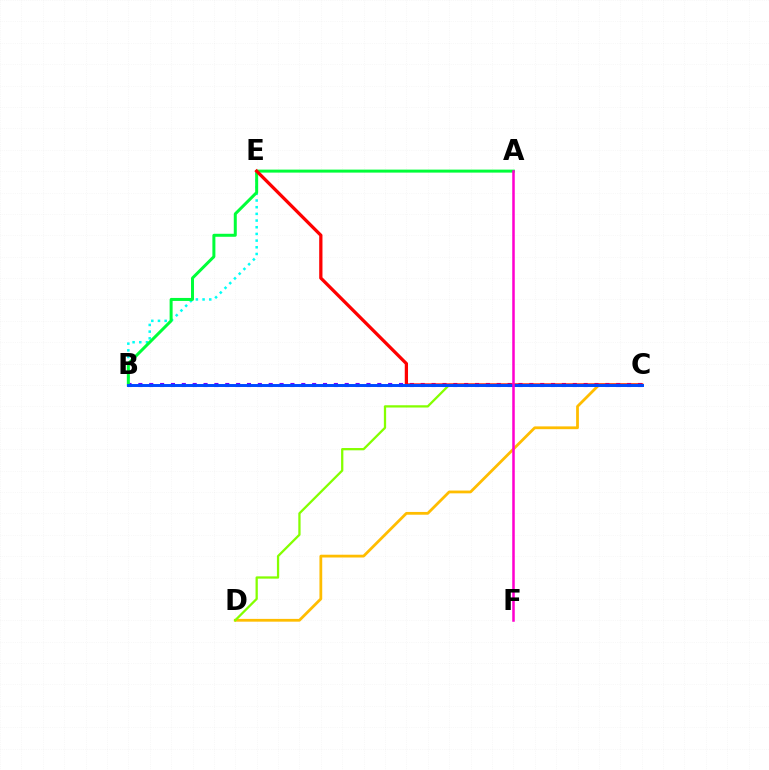{('C', 'D'): [{'color': '#ffbd00', 'line_style': 'solid', 'thickness': 2.0}, {'color': '#84ff00', 'line_style': 'solid', 'thickness': 1.64}], ('B', 'E'): [{'color': '#00fff6', 'line_style': 'dotted', 'thickness': 1.82}], ('B', 'C'): [{'color': '#7200ff', 'line_style': 'dotted', 'thickness': 2.95}, {'color': '#004bff', 'line_style': 'solid', 'thickness': 2.13}], ('A', 'B'): [{'color': '#00ff39', 'line_style': 'solid', 'thickness': 2.16}], ('C', 'E'): [{'color': '#ff0000', 'line_style': 'solid', 'thickness': 2.35}], ('A', 'F'): [{'color': '#ff00cf', 'line_style': 'solid', 'thickness': 1.82}]}